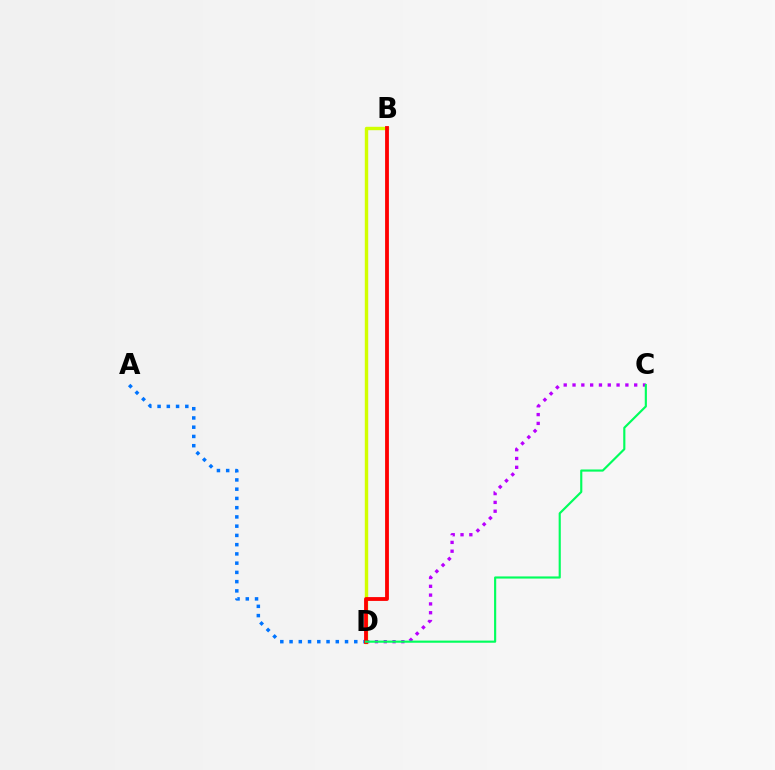{('A', 'D'): [{'color': '#0074ff', 'line_style': 'dotted', 'thickness': 2.51}], ('B', 'D'): [{'color': '#d1ff00', 'line_style': 'solid', 'thickness': 2.46}, {'color': '#ff0000', 'line_style': 'solid', 'thickness': 2.75}], ('C', 'D'): [{'color': '#b900ff', 'line_style': 'dotted', 'thickness': 2.39}, {'color': '#00ff5c', 'line_style': 'solid', 'thickness': 1.55}]}